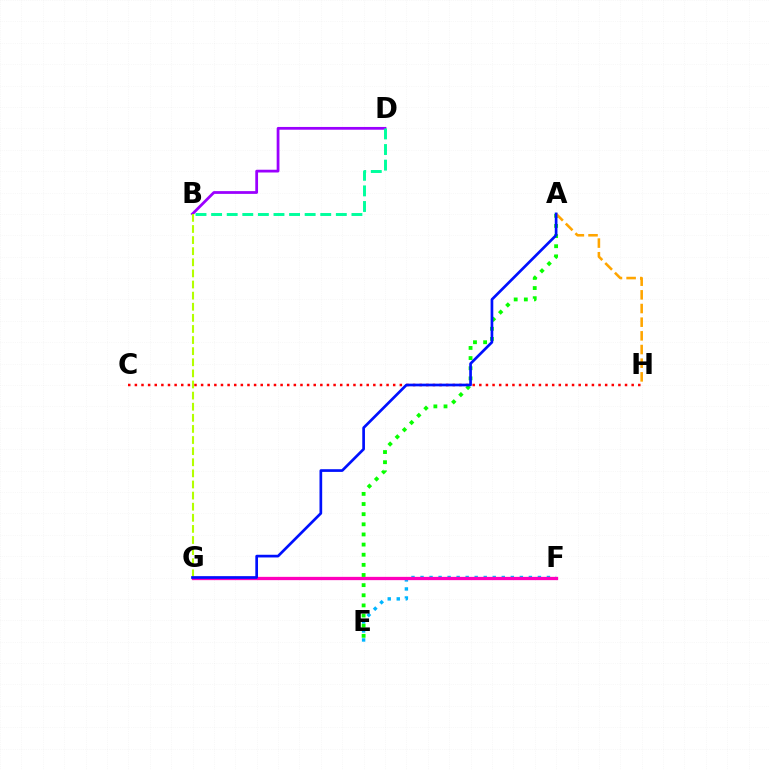{('E', 'F'): [{'color': '#00b5ff', 'line_style': 'dotted', 'thickness': 2.45}], ('C', 'H'): [{'color': '#ff0000', 'line_style': 'dotted', 'thickness': 1.8}], ('F', 'G'): [{'color': '#ff00bd', 'line_style': 'solid', 'thickness': 2.36}], ('A', 'E'): [{'color': '#08ff00', 'line_style': 'dotted', 'thickness': 2.75}], ('B', 'D'): [{'color': '#9b00ff', 'line_style': 'solid', 'thickness': 1.99}, {'color': '#00ff9d', 'line_style': 'dashed', 'thickness': 2.12}], ('A', 'H'): [{'color': '#ffa500', 'line_style': 'dashed', 'thickness': 1.86}], ('B', 'G'): [{'color': '#b3ff00', 'line_style': 'dashed', 'thickness': 1.51}], ('A', 'G'): [{'color': '#0010ff', 'line_style': 'solid', 'thickness': 1.94}]}